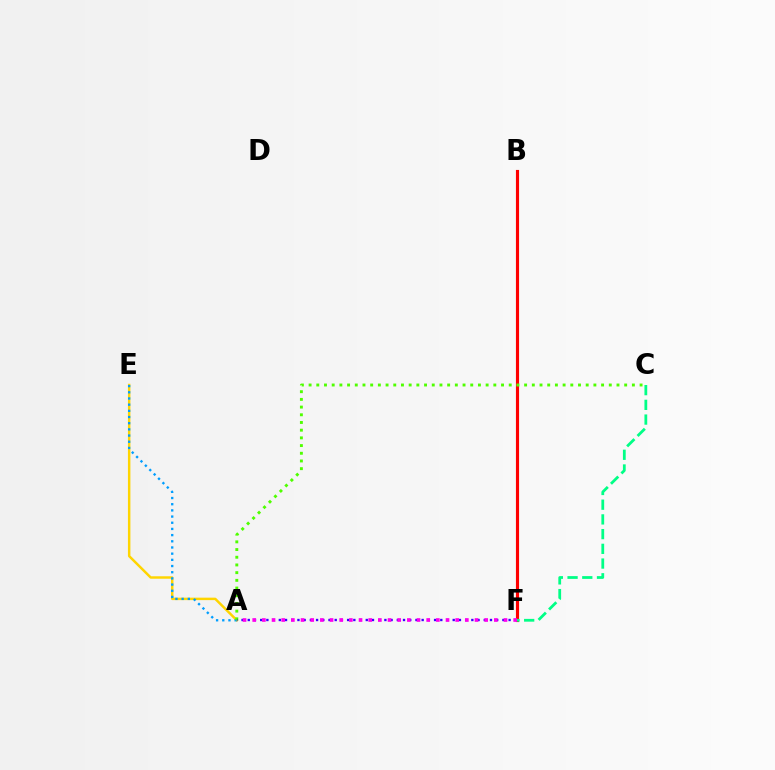{('A', 'E'): [{'color': '#ffd500', 'line_style': 'solid', 'thickness': 1.77}, {'color': '#009eff', 'line_style': 'dotted', 'thickness': 1.68}], ('B', 'F'): [{'color': '#ff0000', 'line_style': 'solid', 'thickness': 2.26}], ('A', 'C'): [{'color': '#4fff00', 'line_style': 'dotted', 'thickness': 2.09}], ('A', 'F'): [{'color': '#3700ff', 'line_style': 'dotted', 'thickness': 1.69}, {'color': '#ff00ed', 'line_style': 'dotted', 'thickness': 2.63}], ('C', 'F'): [{'color': '#00ff86', 'line_style': 'dashed', 'thickness': 2.0}]}